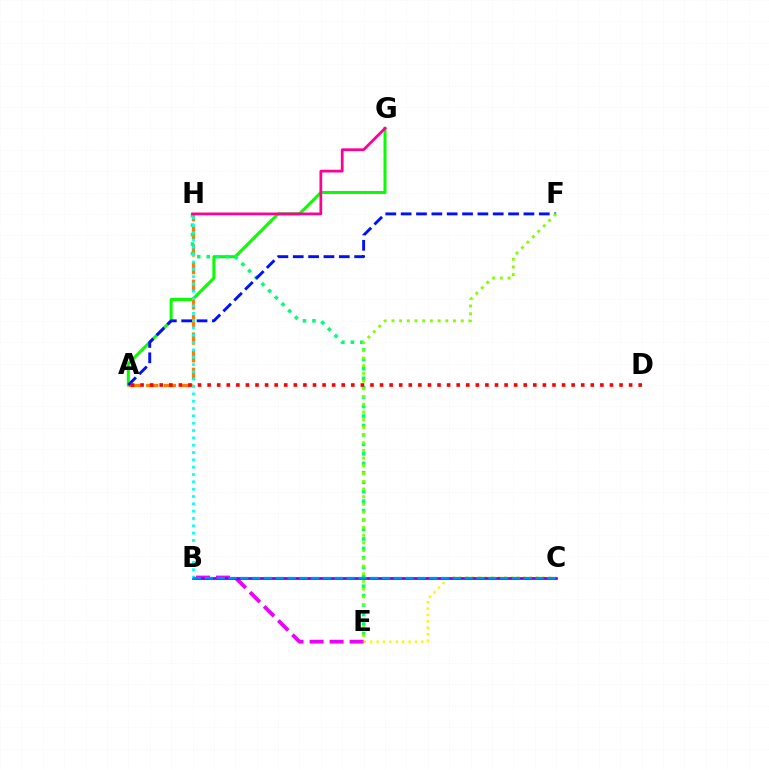{('A', 'G'): [{'color': '#08ff00', 'line_style': 'solid', 'thickness': 2.17}], ('A', 'H'): [{'color': '#ff7c00', 'line_style': 'dashed', 'thickness': 2.39}], ('C', 'E'): [{'color': '#fcf500', 'line_style': 'dotted', 'thickness': 1.74}], ('B', 'E'): [{'color': '#ee00ff', 'line_style': 'dashed', 'thickness': 2.72}], ('E', 'H'): [{'color': '#00ff74', 'line_style': 'dotted', 'thickness': 2.57}], ('A', 'F'): [{'color': '#0010ff', 'line_style': 'dashed', 'thickness': 2.09}], ('B', 'C'): [{'color': '#7200ff', 'line_style': 'solid', 'thickness': 1.94}, {'color': '#008cff', 'line_style': 'dashed', 'thickness': 1.6}], ('G', 'H'): [{'color': '#ff0094', 'line_style': 'solid', 'thickness': 1.98}], ('B', 'H'): [{'color': '#00fff6', 'line_style': 'dotted', 'thickness': 1.99}], ('A', 'D'): [{'color': '#ff0000', 'line_style': 'dotted', 'thickness': 2.6}], ('E', 'F'): [{'color': '#84ff00', 'line_style': 'dotted', 'thickness': 2.09}]}